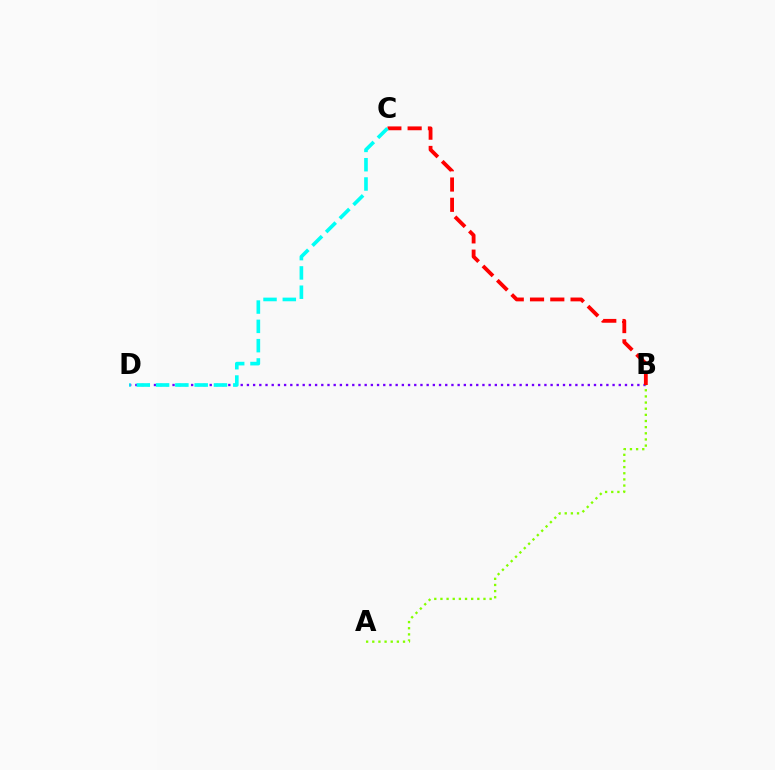{('B', 'D'): [{'color': '#7200ff', 'line_style': 'dotted', 'thickness': 1.68}], ('B', 'C'): [{'color': '#ff0000', 'line_style': 'dashed', 'thickness': 2.75}], ('A', 'B'): [{'color': '#84ff00', 'line_style': 'dotted', 'thickness': 1.67}], ('C', 'D'): [{'color': '#00fff6', 'line_style': 'dashed', 'thickness': 2.62}]}